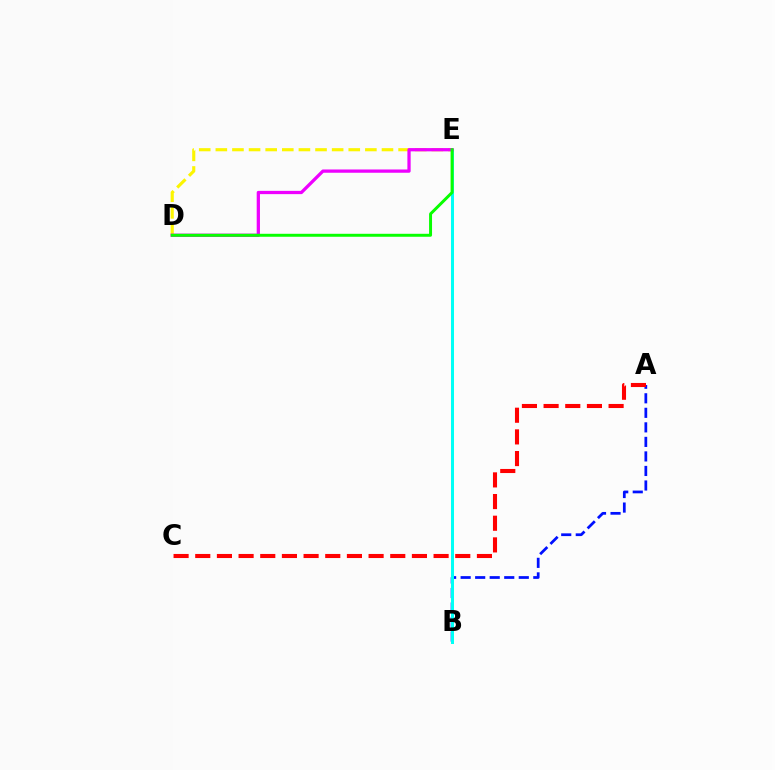{('A', 'B'): [{'color': '#0010ff', 'line_style': 'dashed', 'thickness': 1.97}], ('B', 'E'): [{'color': '#00fff6', 'line_style': 'solid', 'thickness': 2.16}], ('D', 'E'): [{'color': '#fcf500', 'line_style': 'dashed', 'thickness': 2.26}, {'color': '#ee00ff', 'line_style': 'solid', 'thickness': 2.35}, {'color': '#08ff00', 'line_style': 'solid', 'thickness': 2.14}], ('A', 'C'): [{'color': '#ff0000', 'line_style': 'dashed', 'thickness': 2.94}]}